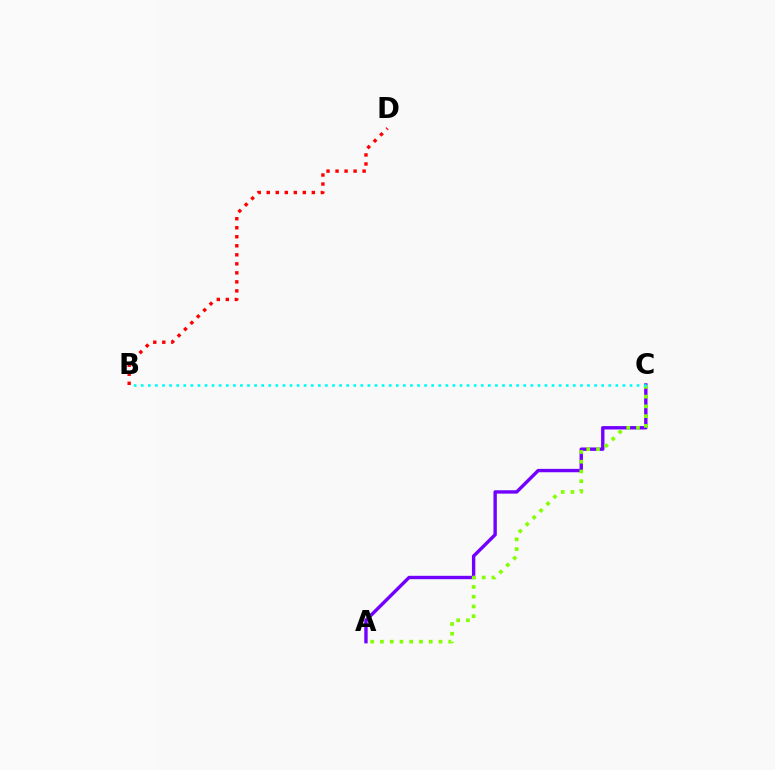{('A', 'C'): [{'color': '#7200ff', 'line_style': 'solid', 'thickness': 2.43}, {'color': '#84ff00', 'line_style': 'dotted', 'thickness': 2.65}], ('B', 'D'): [{'color': '#ff0000', 'line_style': 'dotted', 'thickness': 2.45}], ('B', 'C'): [{'color': '#00fff6', 'line_style': 'dotted', 'thickness': 1.92}]}